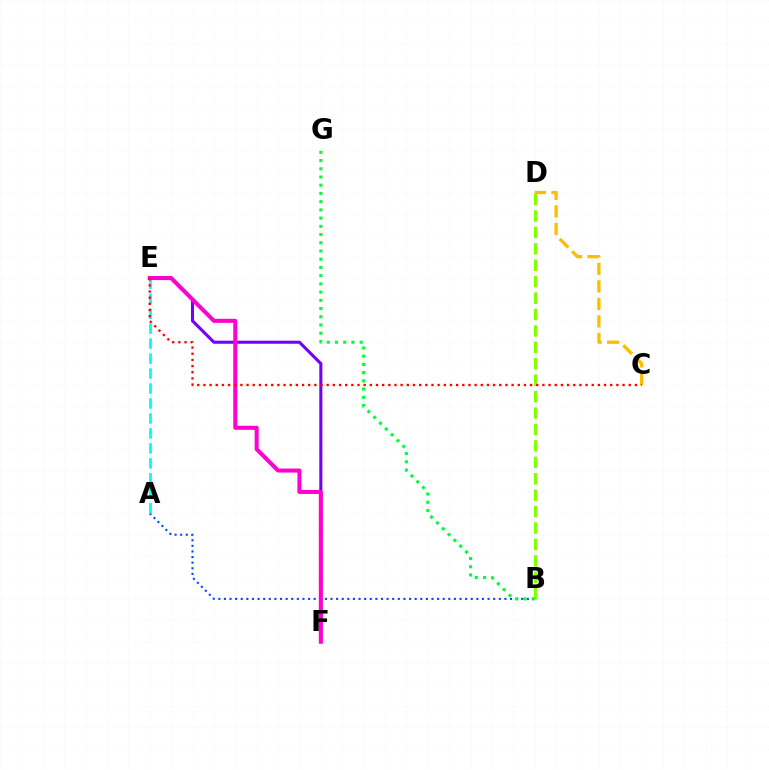{('A', 'B'): [{'color': '#004bff', 'line_style': 'dotted', 'thickness': 1.52}], ('A', 'E'): [{'color': '#00fff6', 'line_style': 'dashed', 'thickness': 2.03}], ('B', 'D'): [{'color': '#84ff00', 'line_style': 'dashed', 'thickness': 2.23}], ('B', 'G'): [{'color': '#00ff39', 'line_style': 'dotted', 'thickness': 2.23}], ('E', 'F'): [{'color': '#7200ff', 'line_style': 'solid', 'thickness': 2.22}, {'color': '#ff00cf', 'line_style': 'solid', 'thickness': 2.91}], ('C', 'D'): [{'color': '#ffbd00', 'line_style': 'dashed', 'thickness': 2.38}], ('C', 'E'): [{'color': '#ff0000', 'line_style': 'dotted', 'thickness': 1.67}]}